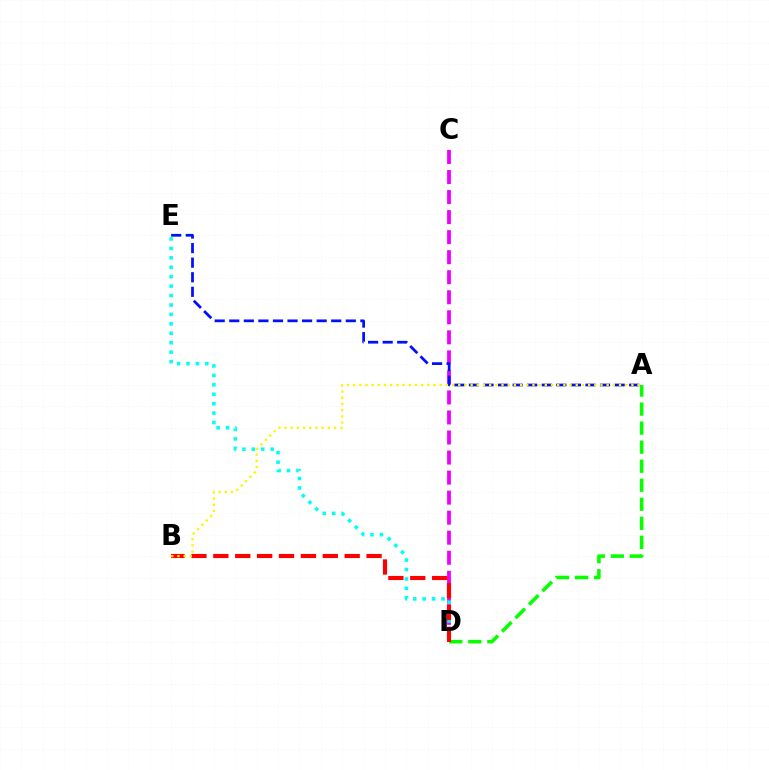{('C', 'D'): [{'color': '#ee00ff', 'line_style': 'dashed', 'thickness': 2.72}], ('A', 'E'): [{'color': '#0010ff', 'line_style': 'dashed', 'thickness': 1.98}], ('D', 'E'): [{'color': '#00fff6', 'line_style': 'dotted', 'thickness': 2.56}], ('A', 'D'): [{'color': '#08ff00', 'line_style': 'dashed', 'thickness': 2.59}], ('B', 'D'): [{'color': '#ff0000', 'line_style': 'dashed', 'thickness': 2.97}], ('A', 'B'): [{'color': '#fcf500', 'line_style': 'dotted', 'thickness': 1.68}]}